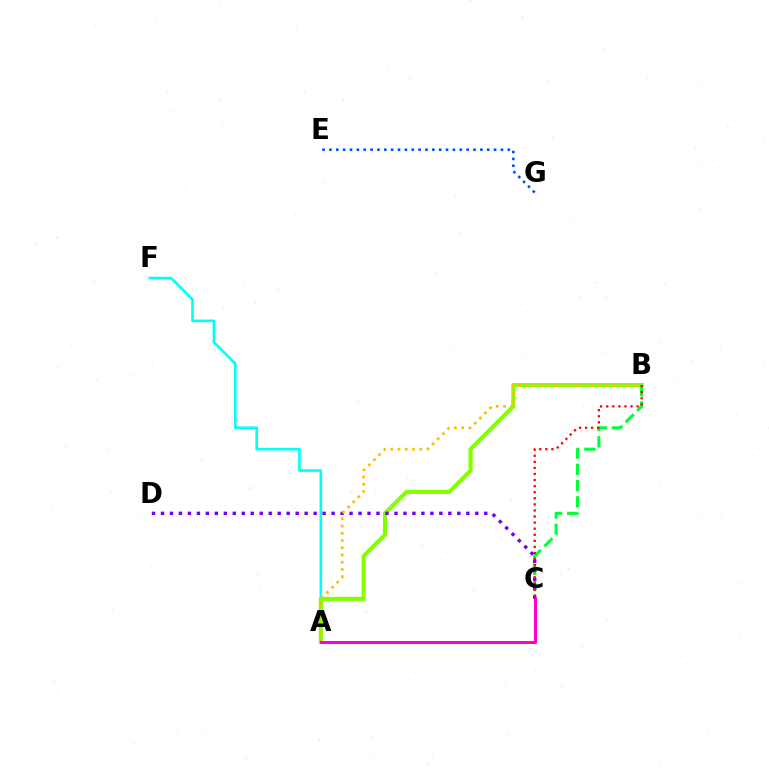{('A', 'F'): [{'color': '#00fff6', 'line_style': 'solid', 'thickness': 1.89}], ('A', 'B'): [{'color': '#84ff00', 'line_style': 'solid', 'thickness': 2.96}, {'color': '#ffbd00', 'line_style': 'dotted', 'thickness': 1.97}], ('B', 'C'): [{'color': '#00ff39', 'line_style': 'dashed', 'thickness': 2.21}, {'color': '#ff0000', 'line_style': 'dotted', 'thickness': 1.65}], ('C', 'D'): [{'color': '#7200ff', 'line_style': 'dotted', 'thickness': 2.44}], ('A', 'C'): [{'color': '#ff00cf', 'line_style': 'solid', 'thickness': 2.19}], ('E', 'G'): [{'color': '#004bff', 'line_style': 'dotted', 'thickness': 1.86}]}